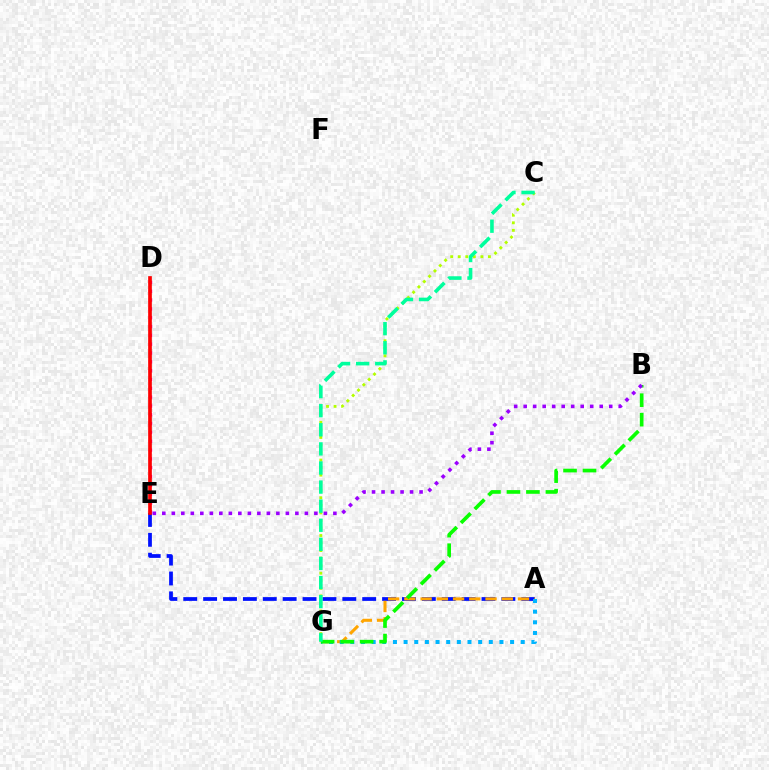{('C', 'G'): [{'color': '#b3ff00', 'line_style': 'dotted', 'thickness': 2.05}, {'color': '#00ff9d', 'line_style': 'dashed', 'thickness': 2.59}], ('A', 'E'): [{'color': '#0010ff', 'line_style': 'dashed', 'thickness': 2.7}], ('A', 'G'): [{'color': '#ffa500', 'line_style': 'dashed', 'thickness': 2.21}, {'color': '#00b5ff', 'line_style': 'dotted', 'thickness': 2.89}], ('B', 'G'): [{'color': '#08ff00', 'line_style': 'dashed', 'thickness': 2.65}], ('D', 'E'): [{'color': '#ff00bd', 'line_style': 'dotted', 'thickness': 2.4}, {'color': '#ff0000', 'line_style': 'solid', 'thickness': 2.65}], ('B', 'E'): [{'color': '#9b00ff', 'line_style': 'dotted', 'thickness': 2.58}]}